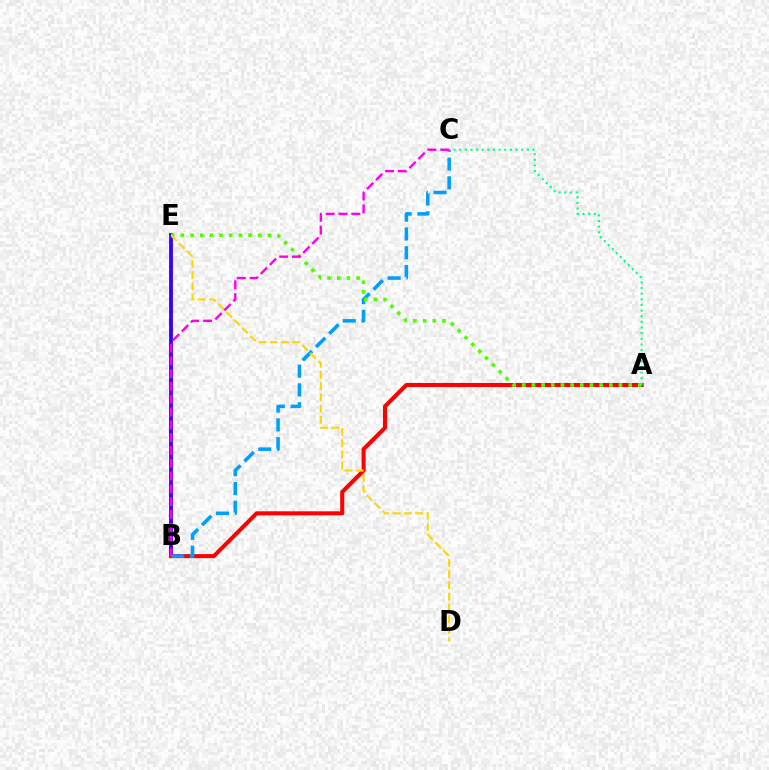{('B', 'E'): [{'color': '#3700ff', 'line_style': 'solid', 'thickness': 2.75}], ('A', 'B'): [{'color': '#ff0000', 'line_style': 'solid', 'thickness': 2.92}], ('B', 'C'): [{'color': '#009eff', 'line_style': 'dashed', 'thickness': 2.55}, {'color': '#ff00ed', 'line_style': 'dashed', 'thickness': 1.74}], ('A', 'E'): [{'color': '#4fff00', 'line_style': 'dotted', 'thickness': 2.63}], ('D', 'E'): [{'color': '#ffd500', 'line_style': 'dashed', 'thickness': 1.52}], ('A', 'C'): [{'color': '#00ff86', 'line_style': 'dotted', 'thickness': 1.53}]}